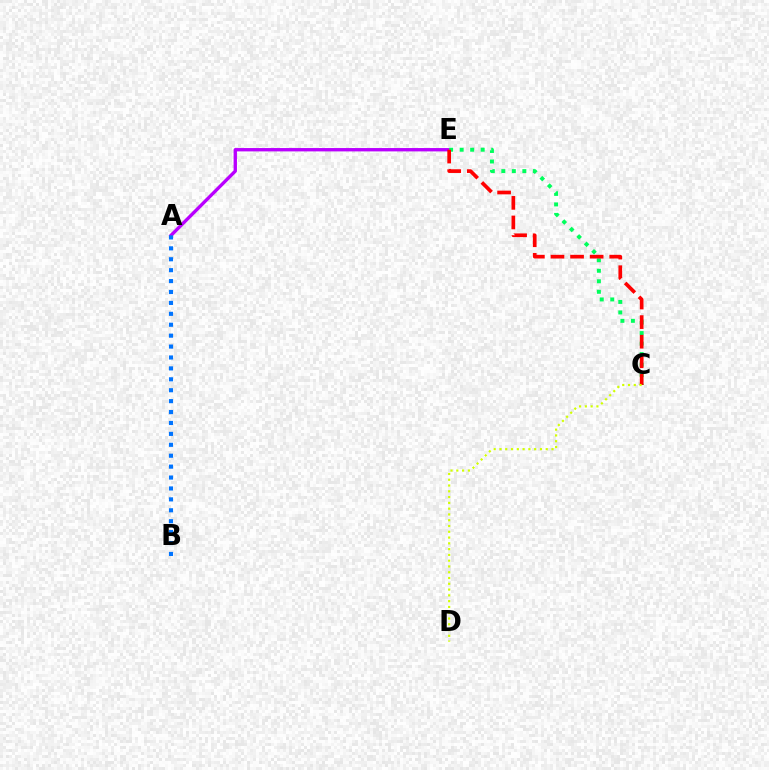{('A', 'E'): [{'color': '#b900ff', 'line_style': 'solid', 'thickness': 2.41}], ('C', 'E'): [{'color': '#00ff5c', 'line_style': 'dotted', 'thickness': 2.86}, {'color': '#ff0000', 'line_style': 'dashed', 'thickness': 2.66}], ('A', 'B'): [{'color': '#0074ff', 'line_style': 'dotted', 'thickness': 2.97}], ('C', 'D'): [{'color': '#d1ff00', 'line_style': 'dotted', 'thickness': 1.57}]}